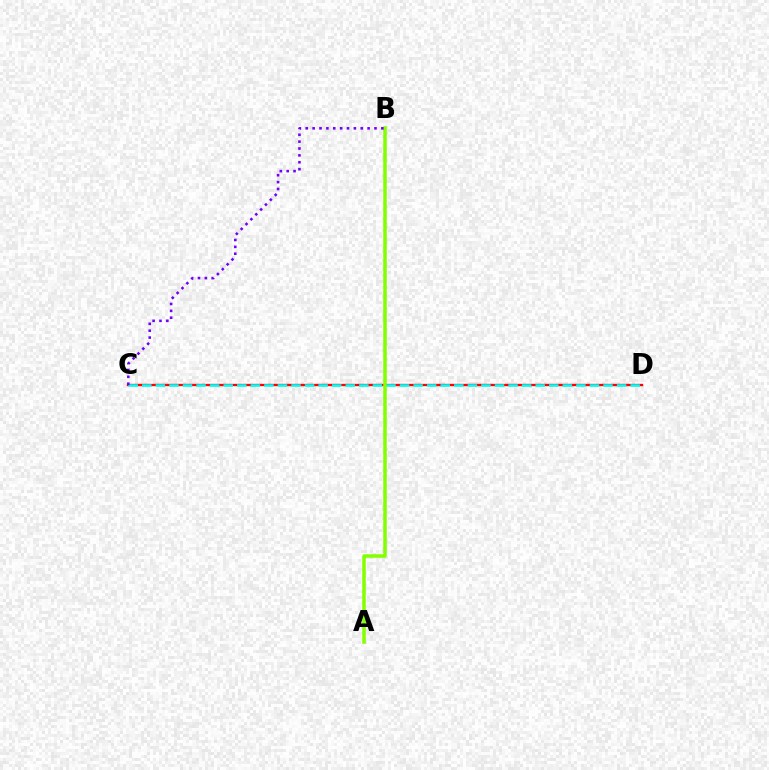{('C', 'D'): [{'color': '#ff0000', 'line_style': 'solid', 'thickness': 1.68}, {'color': '#00fff6', 'line_style': 'dashed', 'thickness': 1.84}], ('A', 'B'): [{'color': '#84ff00', 'line_style': 'solid', 'thickness': 2.53}], ('B', 'C'): [{'color': '#7200ff', 'line_style': 'dotted', 'thickness': 1.87}]}